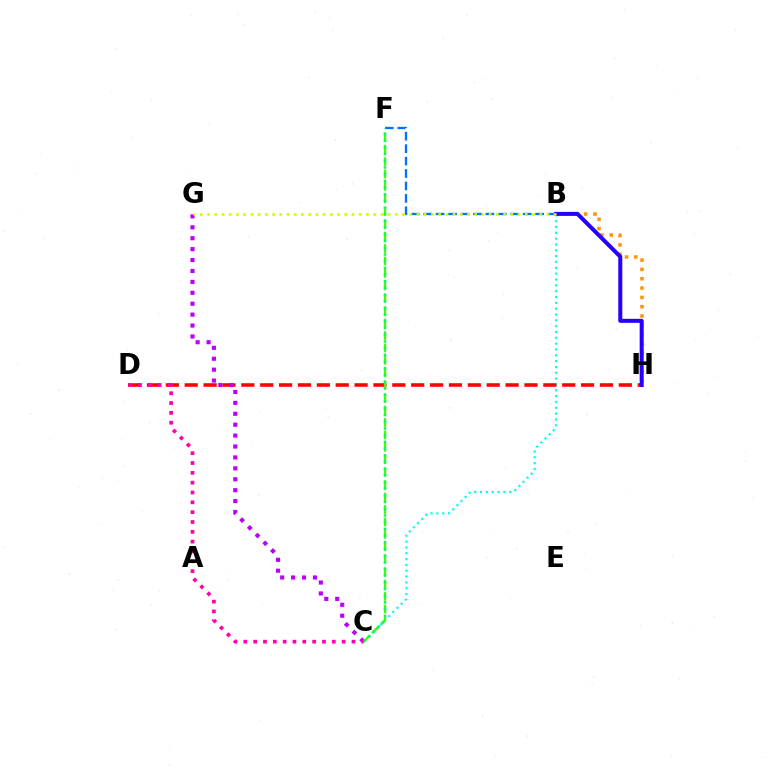{('B', 'C'): [{'color': '#00fff6', 'line_style': 'dotted', 'thickness': 1.59}], ('B', 'F'): [{'color': '#0074ff', 'line_style': 'dashed', 'thickness': 1.69}], ('D', 'H'): [{'color': '#ff0000', 'line_style': 'dashed', 'thickness': 2.56}], ('B', 'H'): [{'color': '#ff9400', 'line_style': 'dotted', 'thickness': 2.53}, {'color': '#2500ff', 'line_style': 'solid', 'thickness': 2.89}], ('C', 'G'): [{'color': '#b900ff', 'line_style': 'dotted', 'thickness': 2.97}], ('C', 'F'): [{'color': '#3dff00', 'line_style': 'dashed', 'thickness': 1.69}, {'color': '#00ff5c', 'line_style': 'dotted', 'thickness': 1.82}], ('B', 'G'): [{'color': '#d1ff00', 'line_style': 'dotted', 'thickness': 1.96}], ('C', 'D'): [{'color': '#ff00ac', 'line_style': 'dotted', 'thickness': 2.67}]}